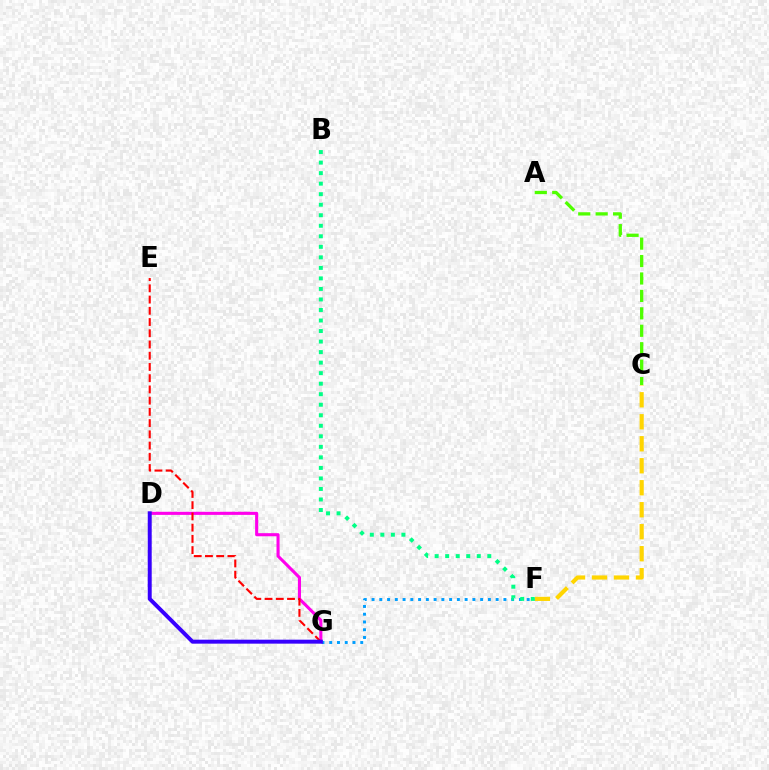{('F', 'G'): [{'color': '#009eff', 'line_style': 'dotted', 'thickness': 2.11}], ('C', 'F'): [{'color': '#ffd500', 'line_style': 'dashed', 'thickness': 2.99}], ('A', 'C'): [{'color': '#4fff00', 'line_style': 'dashed', 'thickness': 2.37}], ('B', 'F'): [{'color': '#00ff86', 'line_style': 'dotted', 'thickness': 2.86}], ('D', 'G'): [{'color': '#ff00ed', 'line_style': 'solid', 'thickness': 2.23}, {'color': '#3700ff', 'line_style': 'solid', 'thickness': 2.85}], ('E', 'G'): [{'color': '#ff0000', 'line_style': 'dashed', 'thickness': 1.53}]}